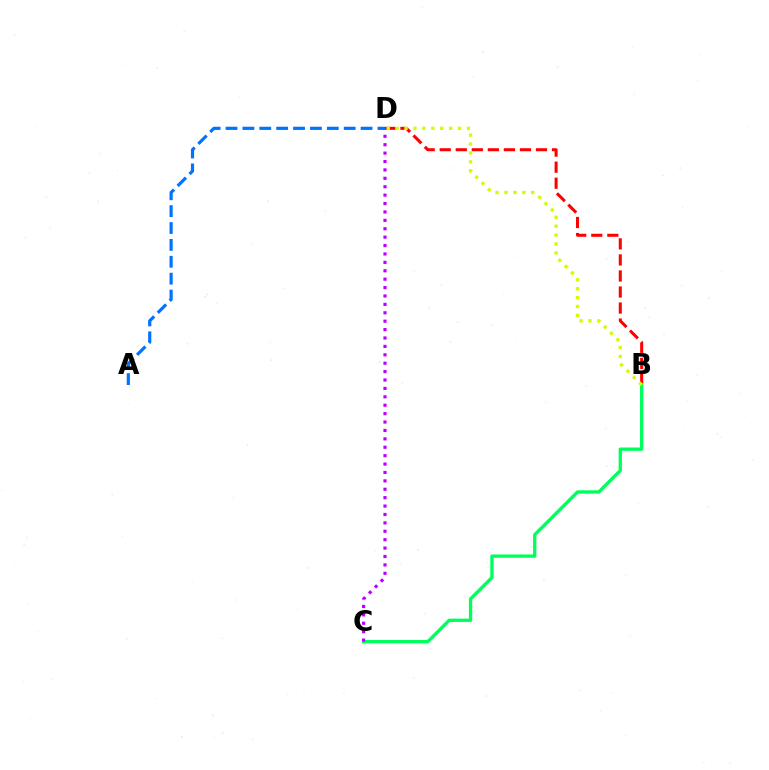{('B', 'D'): [{'color': '#ff0000', 'line_style': 'dashed', 'thickness': 2.18}, {'color': '#d1ff00', 'line_style': 'dotted', 'thickness': 2.42}], ('B', 'C'): [{'color': '#00ff5c', 'line_style': 'solid', 'thickness': 2.39}], ('C', 'D'): [{'color': '#b900ff', 'line_style': 'dotted', 'thickness': 2.28}], ('A', 'D'): [{'color': '#0074ff', 'line_style': 'dashed', 'thickness': 2.29}]}